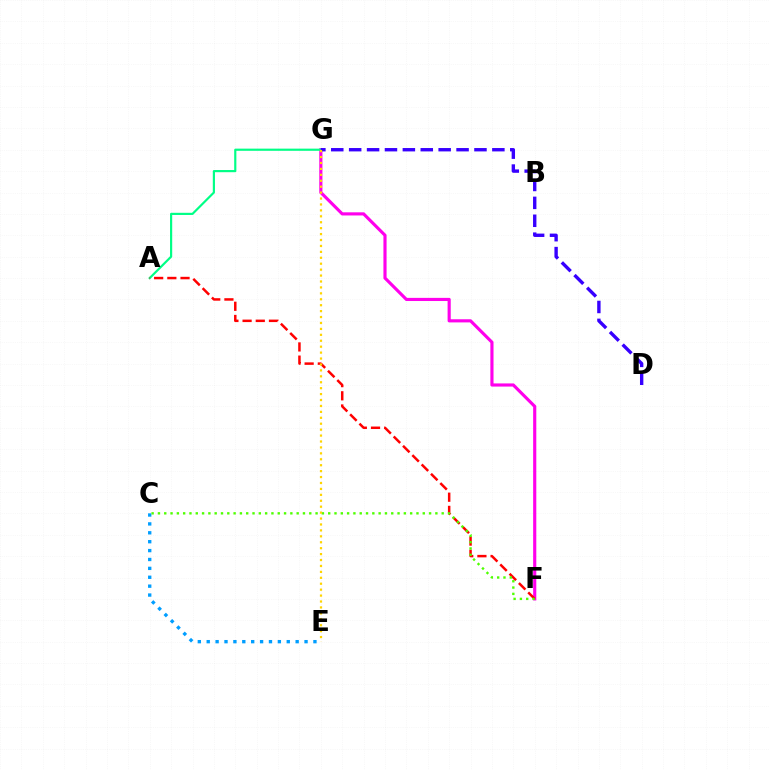{('F', 'G'): [{'color': '#ff00ed', 'line_style': 'solid', 'thickness': 2.26}], ('A', 'G'): [{'color': '#00ff86', 'line_style': 'solid', 'thickness': 1.57}], ('A', 'F'): [{'color': '#ff0000', 'line_style': 'dashed', 'thickness': 1.79}], ('C', 'E'): [{'color': '#009eff', 'line_style': 'dotted', 'thickness': 2.42}], ('D', 'G'): [{'color': '#3700ff', 'line_style': 'dashed', 'thickness': 2.43}], ('C', 'F'): [{'color': '#4fff00', 'line_style': 'dotted', 'thickness': 1.71}], ('E', 'G'): [{'color': '#ffd500', 'line_style': 'dotted', 'thickness': 1.61}]}